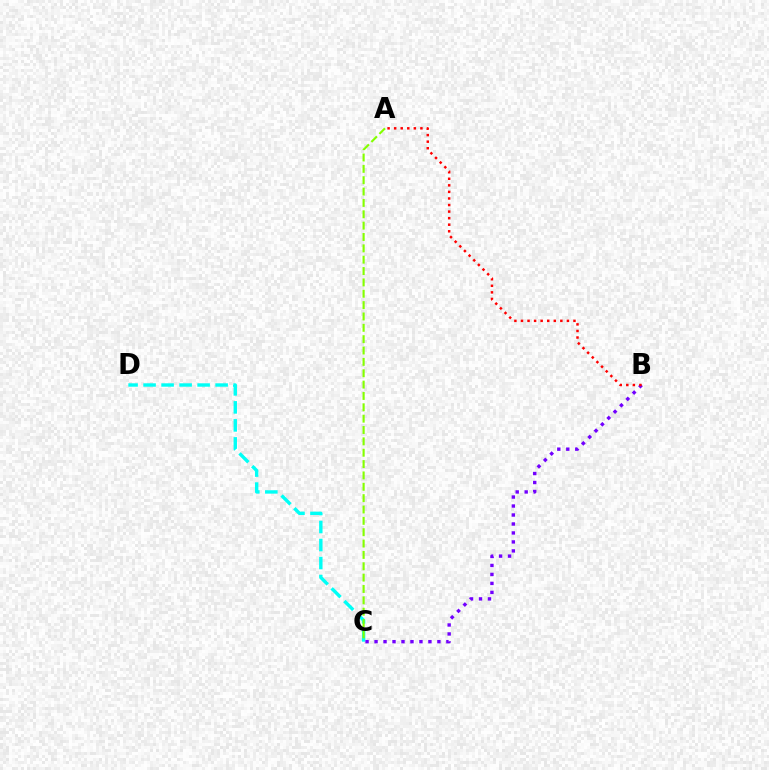{('C', 'D'): [{'color': '#00fff6', 'line_style': 'dashed', 'thickness': 2.45}], ('B', 'C'): [{'color': '#7200ff', 'line_style': 'dotted', 'thickness': 2.44}], ('A', 'C'): [{'color': '#84ff00', 'line_style': 'dashed', 'thickness': 1.54}], ('A', 'B'): [{'color': '#ff0000', 'line_style': 'dotted', 'thickness': 1.78}]}